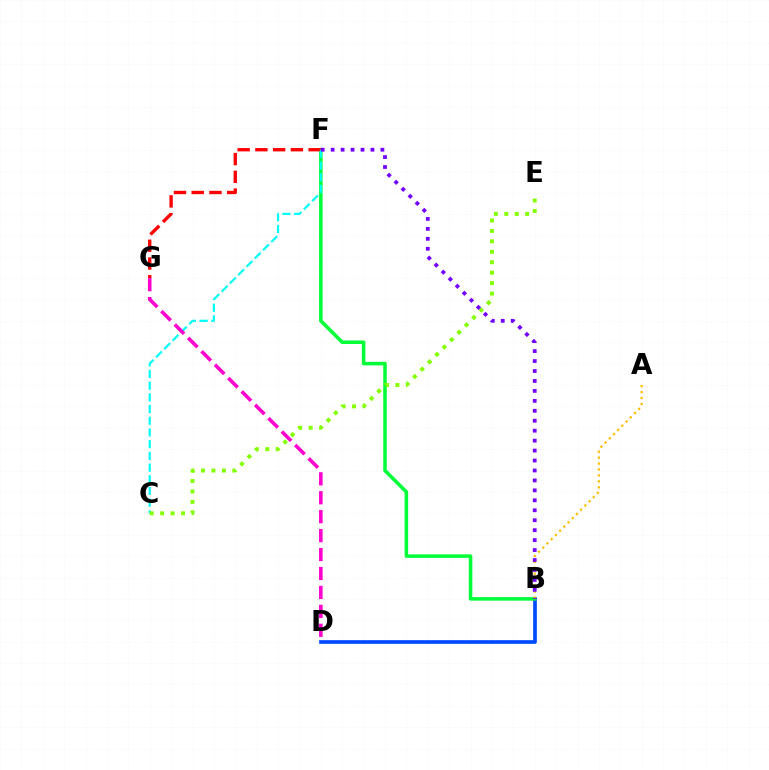{('B', 'D'): [{'color': '#004bff', 'line_style': 'solid', 'thickness': 2.65}], ('B', 'F'): [{'color': '#00ff39', 'line_style': 'solid', 'thickness': 2.55}, {'color': '#7200ff', 'line_style': 'dotted', 'thickness': 2.7}], ('F', 'G'): [{'color': '#ff0000', 'line_style': 'dashed', 'thickness': 2.41}], ('A', 'B'): [{'color': '#ffbd00', 'line_style': 'dotted', 'thickness': 1.62}], ('C', 'F'): [{'color': '#00fff6', 'line_style': 'dashed', 'thickness': 1.59}], ('C', 'E'): [{'color': '#84ff00', 'line_style': 'dotted', 'thickness': 2.84}], ('D', 'G'): [{'color': '#ff00cf', 'line_style': 'dashed', 'thickness': 2.57}]}